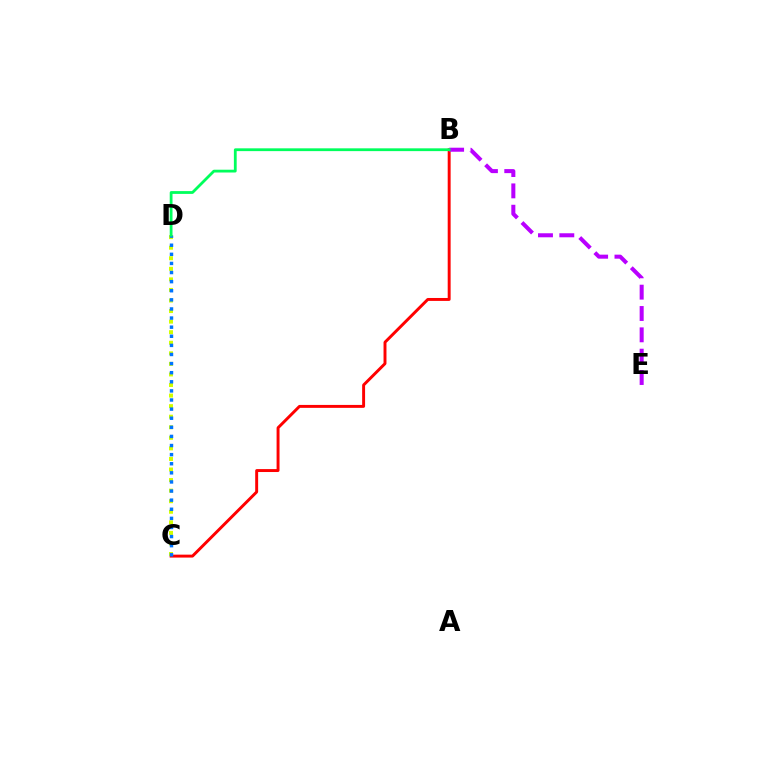{('B', 'C'): [{'color': '#ff0000', 'line_style': 'solid', 'thickness': 2.11}], ('C', 'D'): [{'color': '#d1ff00', 'line_style': 'dotted', 'thickness': 2.87}, {'color': '#0074ff', 'line_style': 'dotted', 'thickness': 2.47}], ('B', 'E'): [{'color': '#b900ff', 'line_style': 'dashed', 'thickness': 2.9}], ('B', 'D'): [{'color': '#00ff5c', 'line_style': 'solid', 'thickness': 2.01}]}